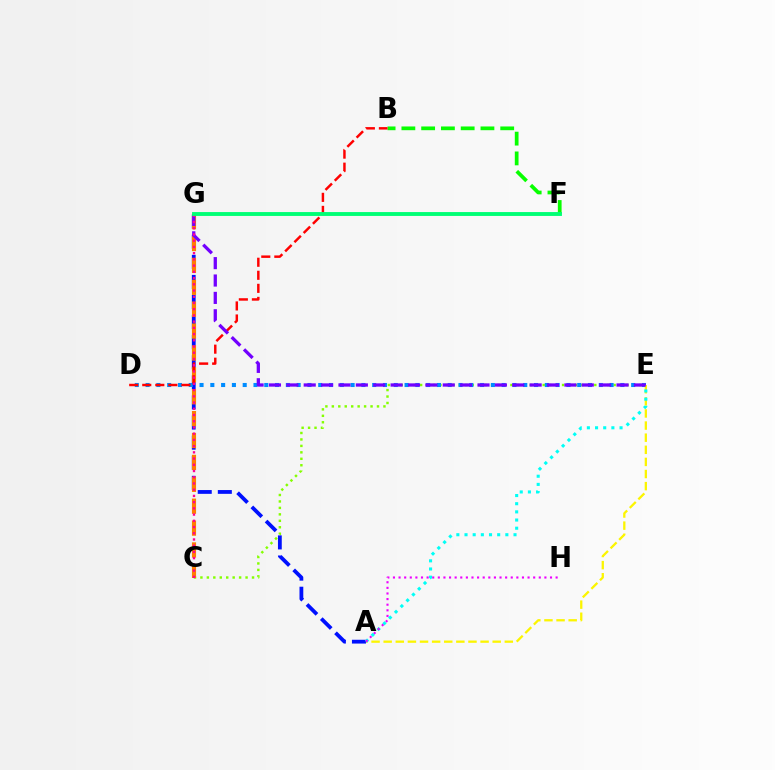{('C', 'E'): [{'color': '#84ff00', 'line_style': 'dotted', 'thickness': 1.75}], ('A', 'G'): [{'color': '#0010ff', 'line_style': 'dashed', 'thickness': 2.73}], ('B', 'F'): [{'color': '#08ff00', 'line_style': 'dashed', 'thickness': 2.69}], ('C', 'G'): [{'color': '#ff7c00', 'line_style': 'dashed', 'thickness': 2.97}, {'color': '#ff0094', 'line_style': 'dotted', 'thickness': 1.69}], ('D', 'E'): [{'color': '#008cff', 'line_style': 'dotted', 'thickness': 2.93}], ('B', 'D'): [{'color': '#ff0000', 'line_style': 'dashed', 'thickness': 1.77}], ('A', 'E'): [{'color': '#fcf500', 'line_style': 'dashed', 'thickness': 1.65}, {'color': '#00fff6', 'line_style': 'dotted', 'thickness': 2.22}], ('E', 'G'): [{'color': '#7200ff', 'line_style': 'dashed', 'thickness': 2.36}], ('F', 'G'): [{'color': '#00ff74', 'line_style': 'solid', 'thickness': 2.79}], ('A', 'H'): [{'color': '#ee00ff', 'line_style': 'dotted', 'thickness': 1.52}]}